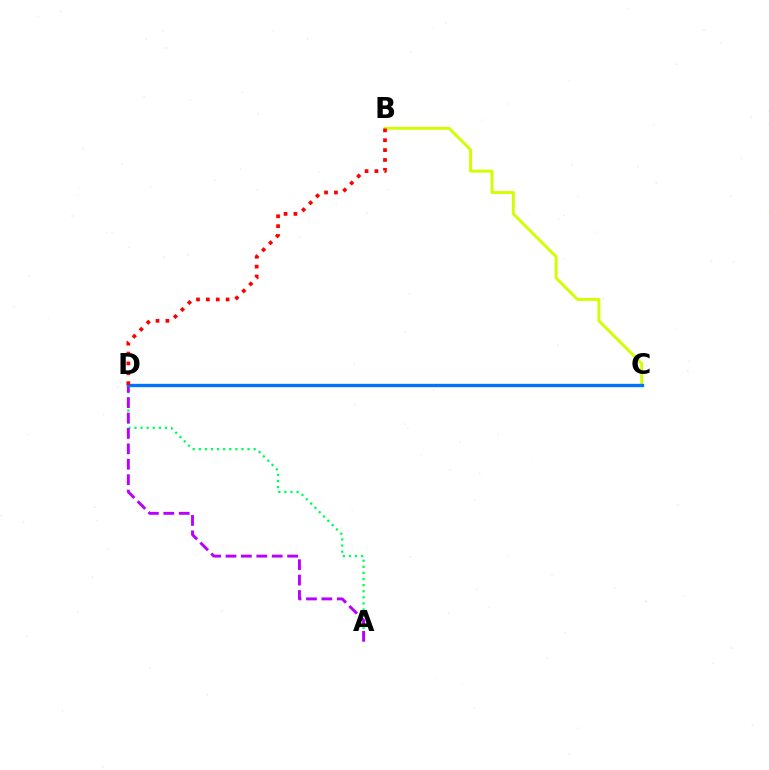{('A', 'D'): [{'color': '#00ff5c', 'line_style': 'dotted', 'thickness': 1.66}, {'color': '#b900ff', 'line_style': 'dashed', 'thickness': 2.09}], ('B', 'C'): [{'color': '#d1ff00', 'line_style': 'solid', 'thickness': 2.1}], ('C', 'D'): [{'color': '#0074ff', 'line_style': 'solid', 'thickness': 2.41}], ('B', 'D'): [{'color': '#ff0000', 'line_style': 'dotted', 'thickness': 2.68}]}